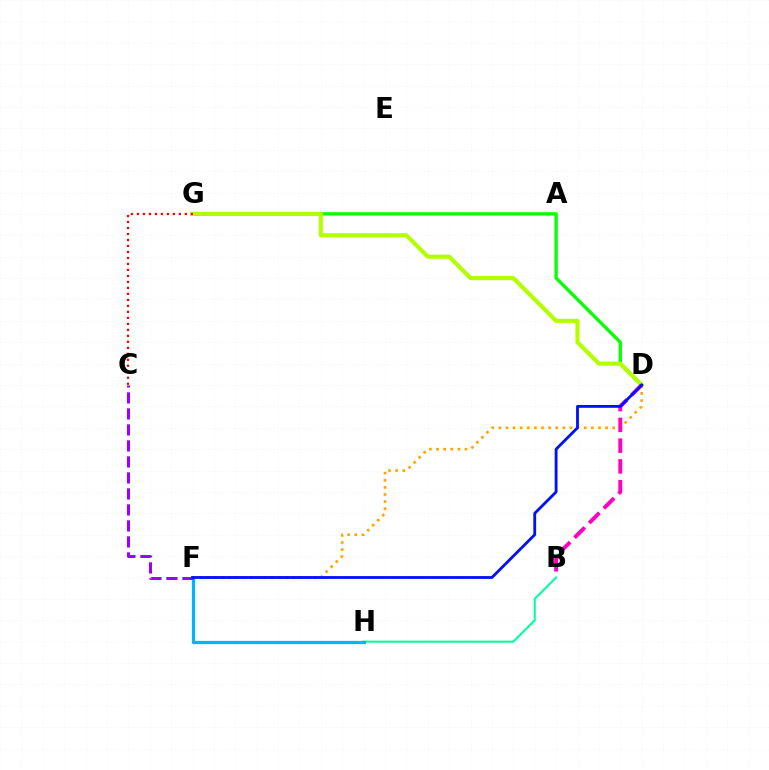{('D', 'G'): [{'color': '#08ff00', 'line_style': 'solid', 'thickness': 2.41}, {'color': '#b3ff00', 'line_style': 'solid', 'thickness': 2.98}], ('B', 'H'): [{'color': '#00ff9d', 'line_style': 'solid', 'thickness': 1.5}], ('D', 'F'): [{'color': '#ffa500', 'line_style': 'dotted', 'thickness': 1.93}, {'color': '#0010ff', 'line_style': 'solid', 'thickness': 2.04}], ('F', 'H'): [{'color': '#00b5ff', 'line_style': 'solid', 'thickness': 2.32}], ('C', 'G'): [{'color': '#ff0000', 'line_style': 'dotted', 'thickness': 1.63}], ('C', 'F'): [{'color': '#9b00ff', 'line_style': 'dashed', 'thickness': 2.17}], ('B', 'D'): [{'color': '#ff00bd', 'line_style': 'dashed', 'thickness': 2.82}]}